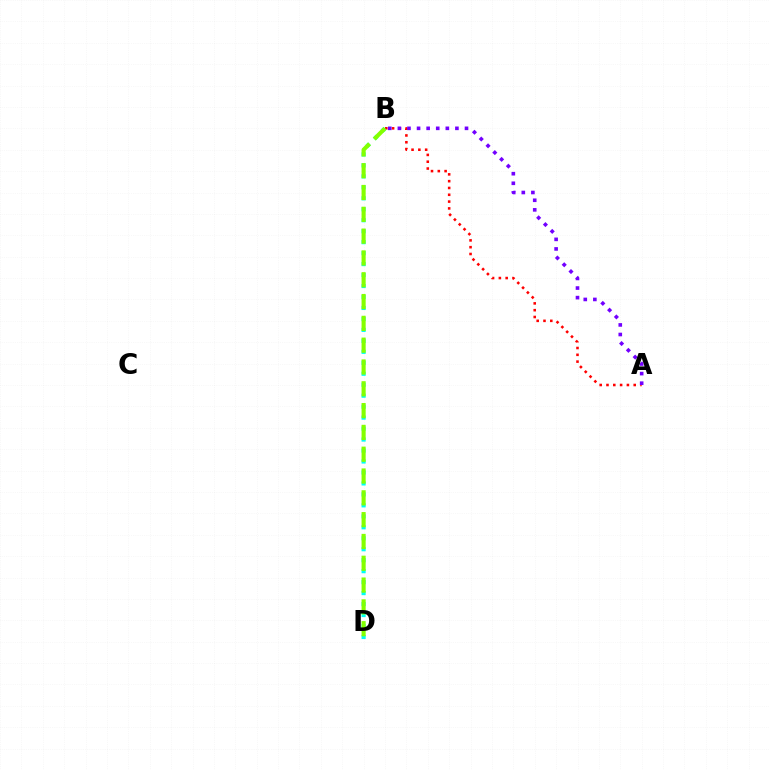{('A', 'B'): [{'color': '#ff0000', 'line_style': 'dotted', 'thickness': 1.85}, {'color': '#7200ff', 'line_style': 'dotted', 'thickness': 2.61}], ('B', 'D'): [{'color': '#00fff6', 'line_style': 'dotted', 'thickness': 2.98}, {'color': '#84ff00', 'line_style': 'dashed', 'thickness': 2.96}]}